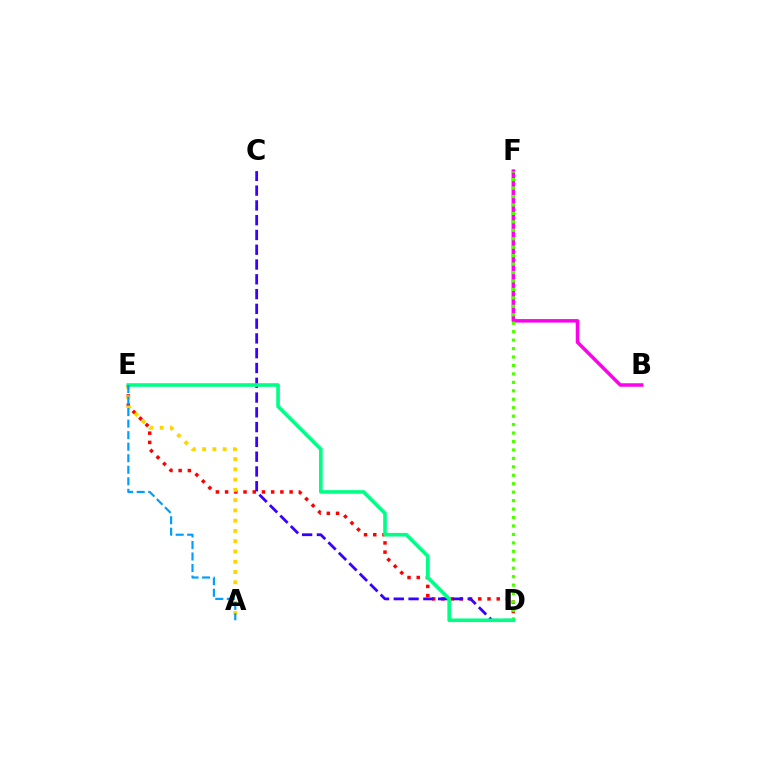{('D', 'E'): [{'color': '#ff0000', 'line_style': 'dotted', 'thickness': 2.5}, {'color': '#00ff86', 'line_style': 'solid', 'thickness': 2.61}], ('C', 'D'): [{'color': '#3700ff', 'line_style': 'dashed', 'thickness': 2.01}], ('A', 'E'): [{'color': '#ffd500', 'line_style': 'dotted', 'thickness': 2.79}, {'color': '#009eff', 'line_style': 'dashed', 'thickness': 1.57}], ('B', 'F'): [{'color': '#ff00ed', 'line_style': 'solid', 'thickness': 2.52}], ('D', 'F'): [{'color': '#4fff00', 'line_style': 'dotted', 'thickness': 2.3}]}